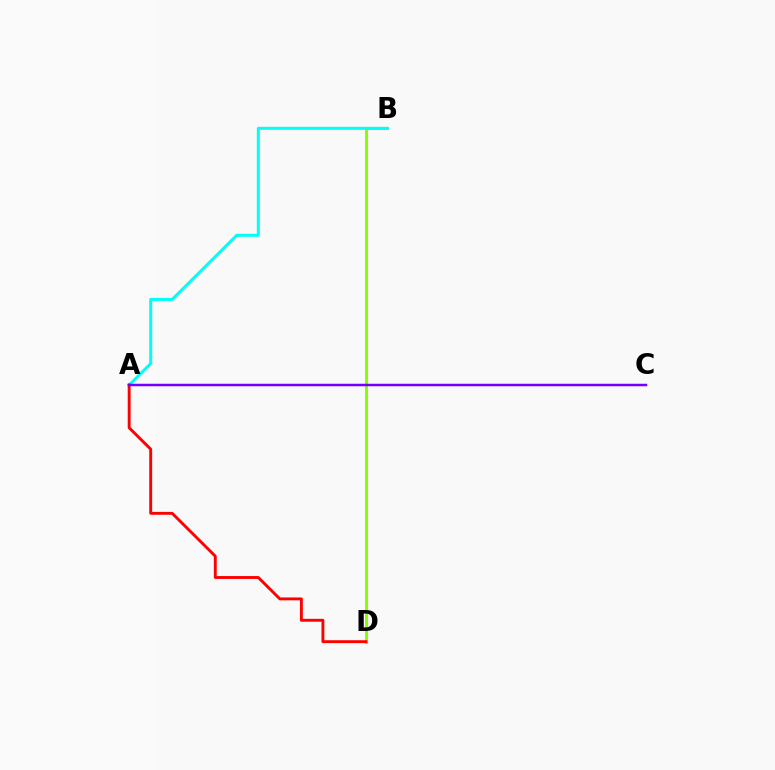{('B', 'D'): [{'color': '#84ff00', 'line_style': 'solid', 'thickness': 2.09}], ('A', 'B'): [{'color': '#00fff6', 'line_style': 'solid', 'thickness': 2.18}], ('A', 'D'): [{'color': '#ff0000', 'line_style': 'solid', 'thickness': 2.08}], ('A', 'C'): [{'color': '#7200ff', 'line_style': 'solid', 'thickness': 1.8}]}